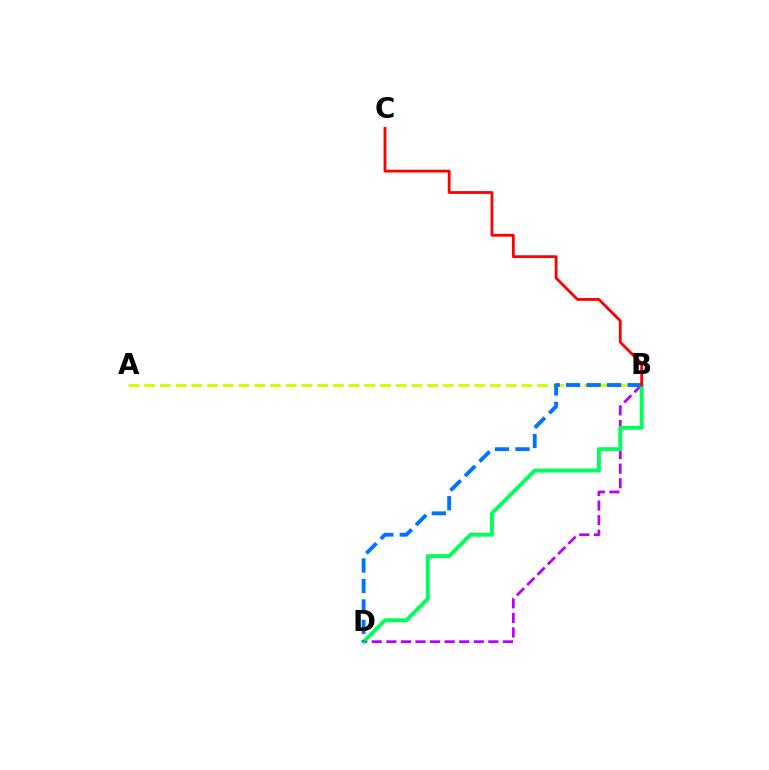{('B', 'D'): [{'color': '#b900ff', 'line_style': 'dashed', 'thickness': 1.98}, {'color': '#00ff5c', 'line_style': 'solid', 'thickness': 2.83}, {'color': '#0074ff', 'line_style': 'dashed', 'thickness': 2.78}], ('A', 'B'): [{'color': '#d1ff00', 'line_style': 'dashed', 'thickness': 2.13}], ('B', 'C'): [{'color': '#ff0000', 'line_style': 'solid', 'thickness': 2.02}]}